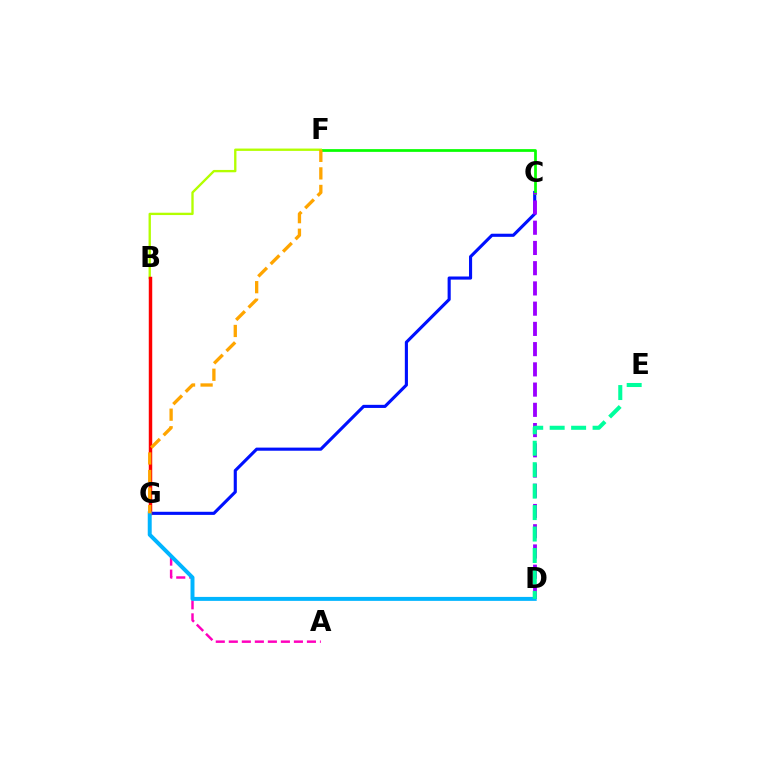{('C', 'G'): [{'color': '#0010ff', 'line_style': 'solid', 'thickness': 2.24}], ('C', 'F'): [{'color': '#08ff00', 'line_style': 'solid', 'thickness': 1.97}], ('A', 'G'): [{'color': '#ff00bd', 'line_style': 'dashed', 'thickness': 1.77}], ('C', 'D'): [{'color': '#9b00ff', 'line_style': 'dashed', 'thickness': 2.75}], ('B', 'F'): [{'color': '#b3ff00', 'line_style': 'solid', 'thickness': 1.69}], ('B', 'G'): [{'color': '#ff0000', 'line_style': 'solid', 'thickness': 2.49}], ('D', 'G'): [{'color': '#00b5ff', 'line_style': 'solid', 'thickness': 2.85}], ('F', 'G'): [{'color': '#ffa500', 'line_style': 'dashed', 'thickness': 2.38}], ('D', 'E'): [{'color': '#00ff9d', 'line_style': 'dashed', 'thickness': 2.91}]}